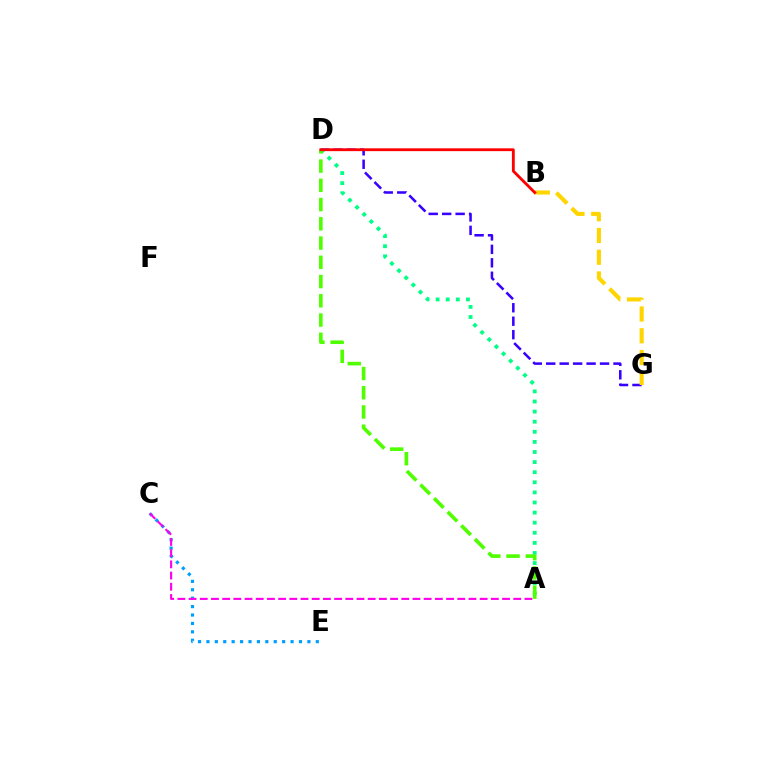{('D', 'G'): [{'color': '#3700ff', 'line_style': 'dashed', 'thickness': 1.83}], ('A', 'D'): [{'color': '#00ff86', 'line_style': 'dotted', 'thickness': 2.74}, {'color': '#4fff00', 'line_style': 'dashed', 'thickness': 2.61}], ('C', 'E'): [{'color': '#009eff', 'line_style': 'dotted', 'thickness': 2.29}], ('A', 'C'): [{'color': '#ff00ed', 'line_style': 'dashed', 'thickness': 1.52}], ('B', 'G'): [{'color': '#ffd500', 'line_style': 'dashed', 'thickness': 2.96}], ('B', 'D'): [{'color': '#ff0000', 'line_style': 'solid', 'thickness': 2.03}]}